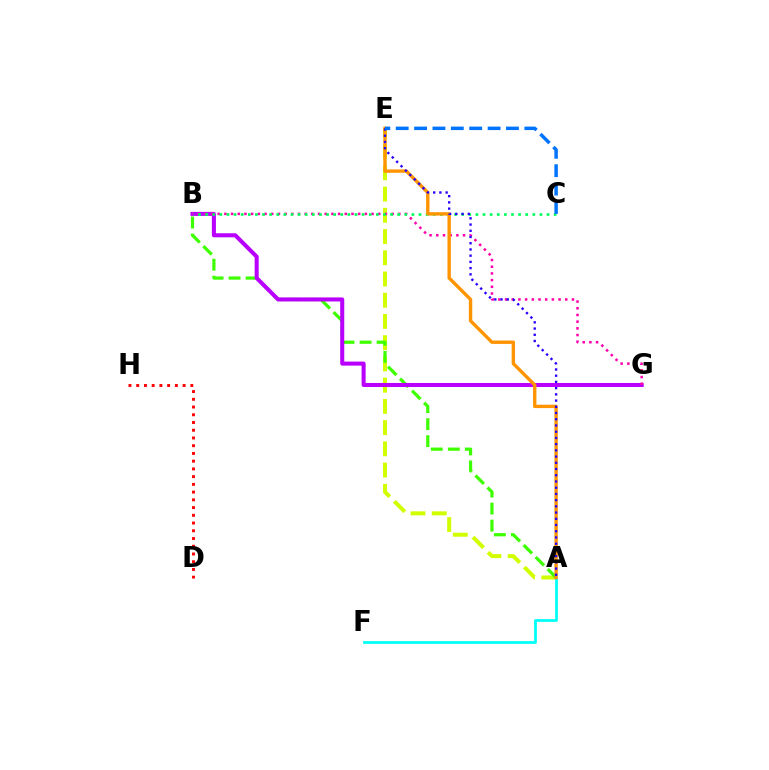{('A', 'E'): [{'color': '#d1ff00', 'line_style': 'dashed', 'thickness': 2.88}, {'color': '#ff9400', 'line_style': 'solid', 'thickness': 2.43}, {'color': '#2500ff', 'line_style': 'dotted', 'thickness': 1.69}], ('A', 'B'): [{'color': '#3dff00', 'line_style': 'dashed', 'thickness': 2.31}], ('B', 'G'): [{'color': '#b900ff', 'line_style': 'solid', 'thickness': 2.91}, {'color': '#ff00ac', 'line_style': 'dotted', 'thickness': 1.82}], ('D', 'H'): [{'color': '#ff0000', 'line_style': 'dotted', 'thickness': 2.1}], ('B', 'C'): [{'color': '#00ff5c', 'line_style': 'dotted', 'thickness': 1.93}], ('A', 'F'): [{'color': '#00fff6', 'line_style': 'solid', 'thickness': 1.99}], ('C', 'E'): [{'color': '#0074ff', 'line_style': 'dashed', 'thickness': 2.5}]}